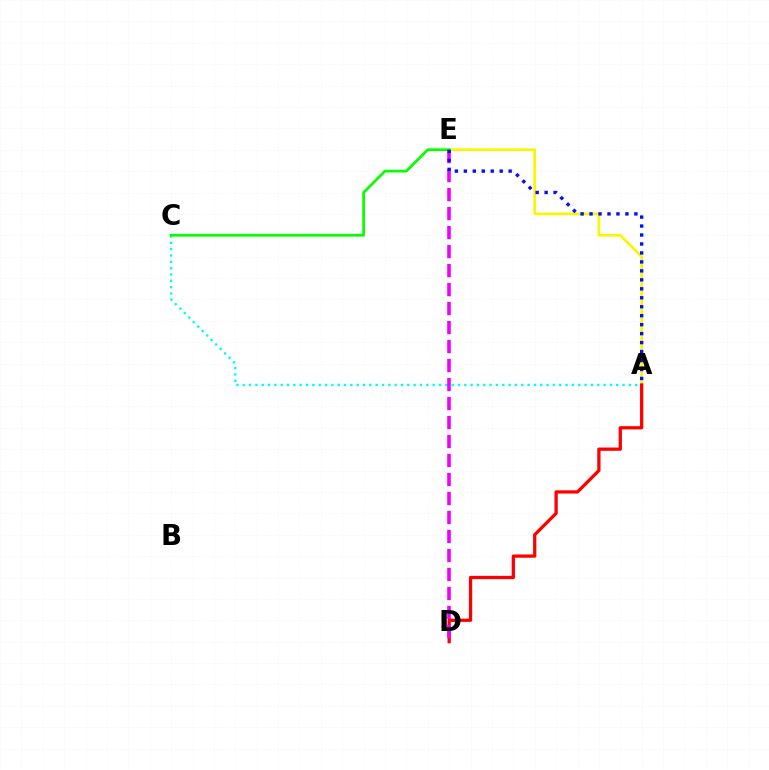{('A', 'C'): [{'color': '#00fff6', 'line_style': 'dotted', 'thickness': 1.72}], ('A', 'E'): [{'color': '#fcf500', 'line_style': 'solid', 'thickness': 1.95}, {'color': '#0010ff', 'line_style': 'dotted', 'thickness': 2.44}], ('C', 'E'): [{'color': '#08ff00', 'line_style': 'solid', 'thickness': 1.98}], ('A', 'D'): [{'color': '#ff0000', 'line_style': 'solid', 'thickness': 2.36}], ('D', 'E'): [{'color': '#ee00ff', 'line_style': 'dashed', 'thickness': 2.58}]}